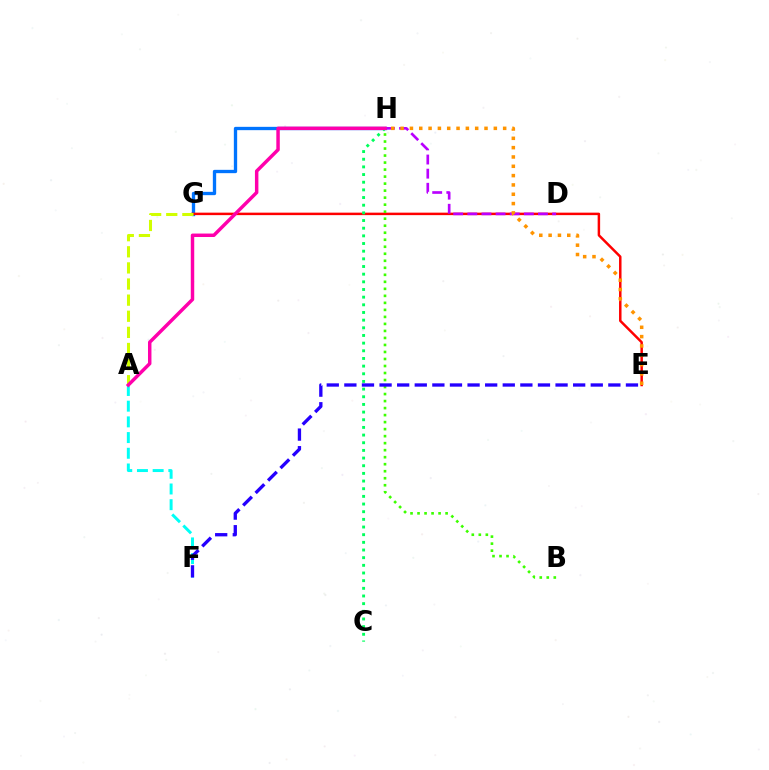{('G', 'H'): [{'color': '#0074ff', 'line_style': 'solid', 'thickness': 2.39}], ('E', 'G'): [{'color': '#ff0000', 'line_style': 'solid', 'thickness': 1.79}], ('D', 'H'): [{'color': '#b900ff', 'line_style': 'dashed', 'thickness': 1.92}], ('A', 'F'): [{'color': '#00fff6', 'line_style': 'dashed', 'thickness': 2.13}], ('E', 'H'): [{'color': '#ff9400', 'line_style': 'dotted', 'thickness': 2.53}], ('A', 'G'): [{'color': '#d1ff00', 'line_style': 'dashed', 'thickness': 2.19}], ('C', 'H'): [{'color': '#00ff5c', 'line_style': 'dotted', 'thickness': 2.08}], ('B', 'H'): [{'color': '#3dff00', 'line_style': 'dotted', 'thickness': 1.91}], ('E', 'F'): [{'color': '#2500ff', 'line_style': 'dashed', 'thickness': 2.39}], ('A', 'H'): [{'color': '#ff00ac', 'line_style': 'solid', 'thickness': 2.49}]}